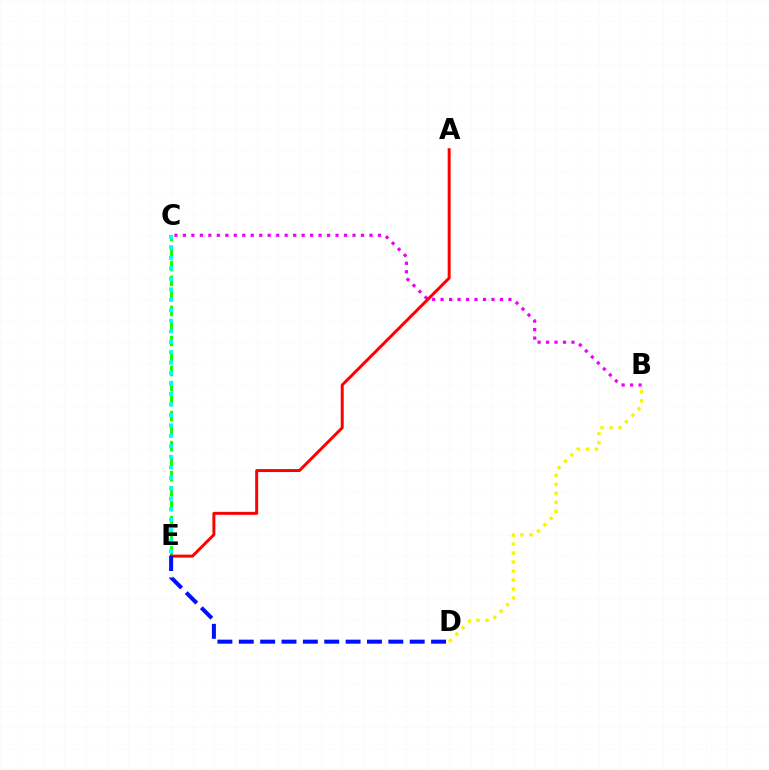{('B', 'C'): [{'color': '#ee00ff', 'line_style': 'dotted', 'thickness': 2.3}], ('C', 'E'): [{'color': '#08ff00', 'line_style': 'dashed', 'thickness': 2.04}, {'color': '#00fff6', 'line_style': 'dotted', 'thickness': 2.84}], ('B', 'D'): [{'color': '#fcf500', 'line_style': 'dotted', 'thickness': 2.45}], ('A', 'E'): [{'color': '#ff0000', 'line_style': 'solid', 'thickness': 2.14}], ('D', 'E'): [{'color': '#0010ff', 'line_style': 'dashed', 'thickness': 2.9}]}